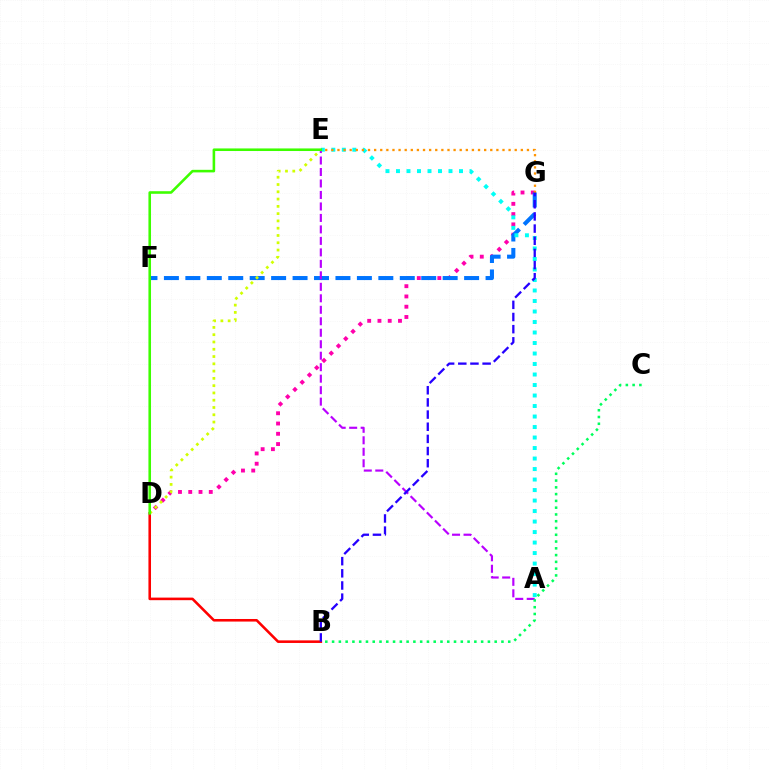{('D', 'G'): [{'color': '#ff00ac', 'line_style': 'dotted', 'thickness': 2.79}], ('F', 'G'): [{'color': '#0074ff', 'line_style': 'dashed', 'thickness': 2.91}], ('B', 'D'): [{'color': '#ff0000', 'line_style': 'solid', 'thickness': 1.86}], ('A', 'E'): [{'color': '#00fff6', 'line_style': 'dotted', 'thickness': 2.85}, {'color': '#b900ff', 'line_style': 'dashed', 'thickness': 1.56}], ('E', 'G'): [{'color': '#ff9400', 'line_style': 'dotted', 'thickness': 1.66}], ('B', 'C'): [{'color': '#00ff5c', 'line_style': 'dotted', 'thickness': 1.84}], ('B', 'G'): [{'color': '#2500ff', 'line_style': 'dashed', 'thickness': 1.65}], ('D', 'E'): [{'color': '#d1ff00', 'line_style': 'dotted', 'thickness': 1.98}, {'color': '#3dff00', 'line_style': 'solid', 'thickness': 1.86}]}